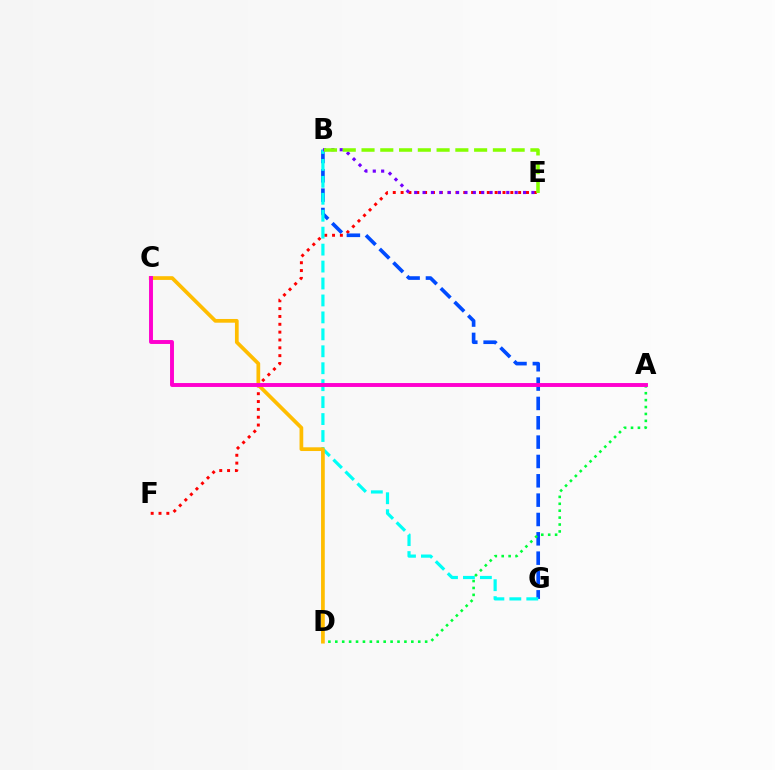{('E', 'F'): [{'color': '#ff0000', 'line_style': 'dotted', 'thickness': 2.13}], ('B', 'G'): [{'color': '#004bff', 'line_style': 'dashed', 'thickness': 2.63}, {'color': '#00fff6', 'line_style': 'dashed', 'thickness': 2.3}], ('A', 'D'): [{'color': '#00ff39', 'line_style': 'dotted', 'thickness': 1.88}], ('C', 'D'): [{'color': '#ffbd00', 'line_style': 'solid', 'thickness': 2.68}], ('B', 'E'): [{'color': '#7200ff', 'line_style': 'dotted', 'thickness': 2.27}, {'color': '#84ff00', 'line_style': 'dashed', 'thickness': 2.55}], ('A', 'C'): [{'color': '#ff00cf', 'line_style': 'solid', 'thickness': 2.82}]}